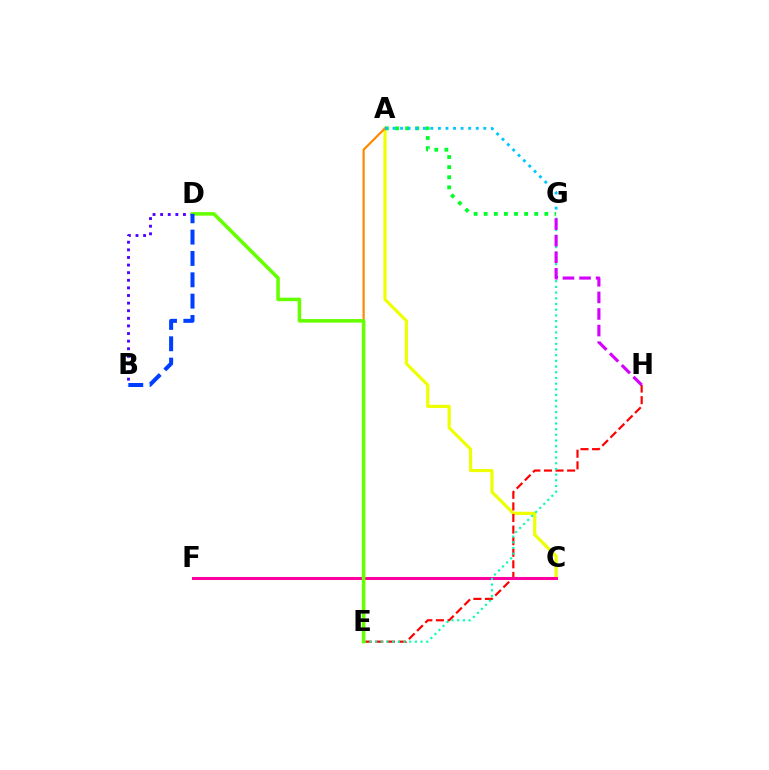{('A', 'C'): [{'color': '#eeff00', 'line_style': 'solid', 'thickness': 2.28}], ('B', 'D'): [{'color': '#4f00ff', 'line_style': 'dotted', 'thickness': 2.07}, {'color': '#003fff', 'line_style': 'dashed', 'thickness': 2.9}], ('E', 'H'): [{'color': '#ff0000', 'line_style': 'dashed', 'thickness': 1.57}], ('C', 'F'): [{'color': '#ff00a0', 'line_style': 'solid', 'thickness': 2.18}], ('A', 'G'): [{'color': '#00ff27', 'line_style': 'dotted', 'thickness': 2.75}, {'color': '#00c7ff', 'line_style': 'dotted', 'thickness': 2.06}], ('A', 'E'): [{'color': '#ff8800', 'line_style': 'solid', 'thickness': 1.57}], ('E', 'G'): [{'color': '#00ffaf', 'line_style': 'dotted', 'thickness': 1.55}], ('D', 'E'): [{'color': '#66ff00', 'line_style': 'solid', 'thickness': 2.56}], ('G', 'H'): [{'color': '#d600ff', 'line_style': 'dashed', 'thickness': 2.25}]}